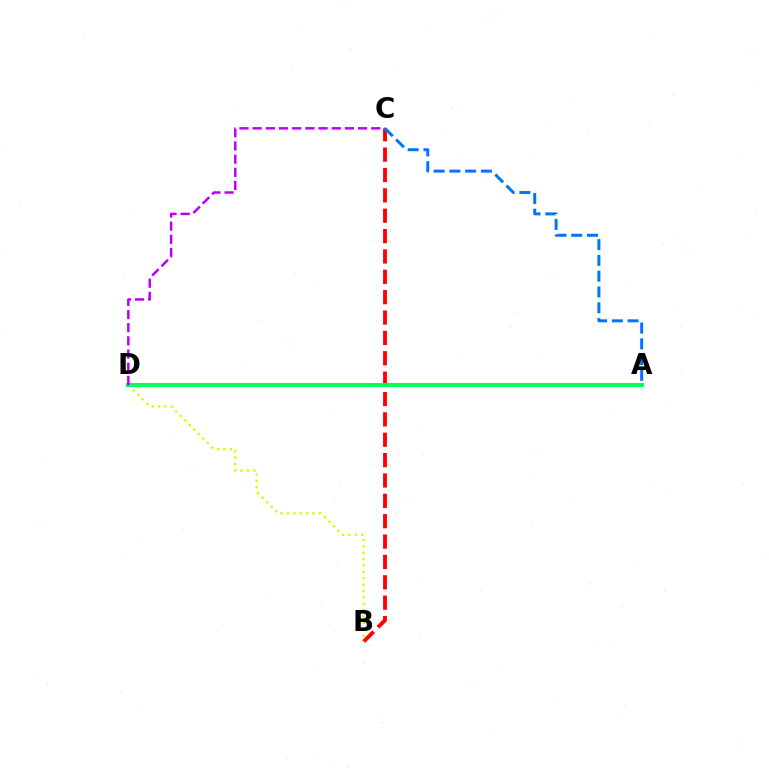{('B', 'C'): [{'color': '#ff0000', 'line_style': 'dashed', 'thickness': 2.77}], ('B', 'D'): [{'color': '#d1ff00', 'line_style': 'dotted', 'thickness': 1.74}], ('A', 'D'): [{'color': '#00ff5c', 'line_style': 'solid', 'thickness': 2.92}], ('C', 'D'): [{'color': '#b900ff', 'line_style': 'dashed', 'thickness': 1.79}], ('A', 'C'): [{'color': '#0074ff', 'line_style': 'dashed', 'thickness': 2.14}]}